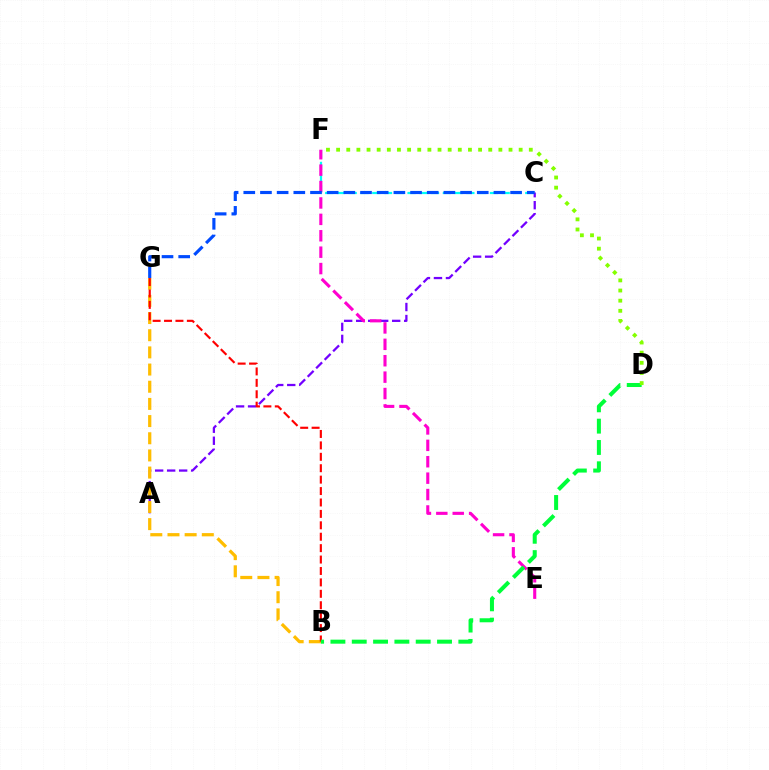{('A', 'C'): [{'color': '#7200ff', 'line_style': 'dashed', 'thickness': 1.63}], ('C', 'F'): [{'color': '#00fff6', 'line_style': 'dashed', 'thickness': 1.6}], ('B', 'G'): [{'color': '#ffbd00', 'line_style': 'dashed', 'thickness': 2.33}, {'color': '#ff0000', 'line_style': 'dashed', 'thickness': 1.55}], ('E', 'F'): [{'color': '#ff00cf', 'line_style': 'dashed', 'thickness': 2.23}], ('B', 'D'): [{'color': '#00ff39', 'line_style': 'dashed', 'thickness': 2.9}], ('D', 'F'): [{'color': '#84ff00', 'line_style': 'dotted', 'thickness': 2.76}], ('C', 'G'): [{'color': '#004bff', 'line_style': 'dashed', 'thickness': 2.27}]}